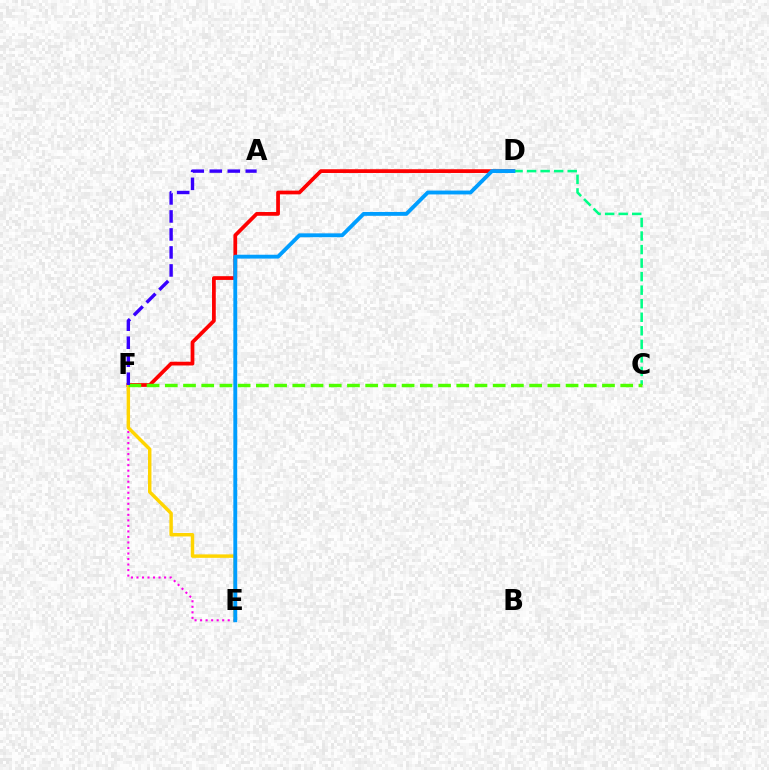{('E', 'F'): [{'color': '#ff00ed', 'line_style': 'dotted', 'thickness': 1.5}, {'color': '#ffd500', 'line_style': 'solid', 'thickness': 2.48}], ('D', 'F'): [{'color': '#ff0000', 'line_style': 'solid', 'thickness': 2.69}], ('C', 'D'): [{'color': '#00ff86', 'line_style': 'dashed', 'thickness': 1.84}], ('C', 'F'): [{'color': '#4fff00', 'line_style': 'dashed', 'thickness': 2.47}], ('A', 'F'): [{'color': '#3700ff', 'line_style': 'dashed', 'thickness': 2.45}], ('D', 'E'): [{'color': '#009eff', 'line_style': 'solid', 'thickness': 2.78}]}